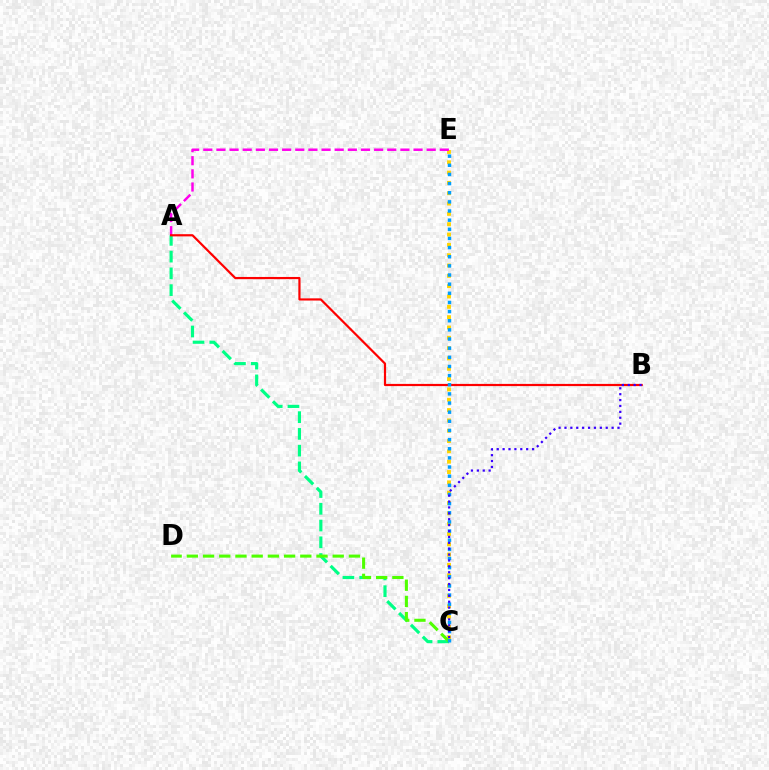{('A', 'C'): [{'color': '#00ff86', 'line_style': 'dashed', 'thickness': 2.28}], ('C', 'E'): [{'color': '#ffd500', 'line_style': 'dotted', 'thickness': 2.81}, {'color': '#009eff', 'line_style': 'dotted', 'thickness': 2.48}], ('A', 'E'): [{'color': '#ff00ed', 'line_style': 'dashed', 'thickness': 1.79}], ('C', 'D'): [{'color': '#4fff00', 'line_style': 'dashed', 'thickness': 2.2}], ('A', 'B'): [{'color': '#ff0000', 'line_style': 'solid', 'thickness': 1.58}], ('B', 'C'): [{'color': '#3700ff', 'line_style': 'dotted', 'thickness': 1.6}]}